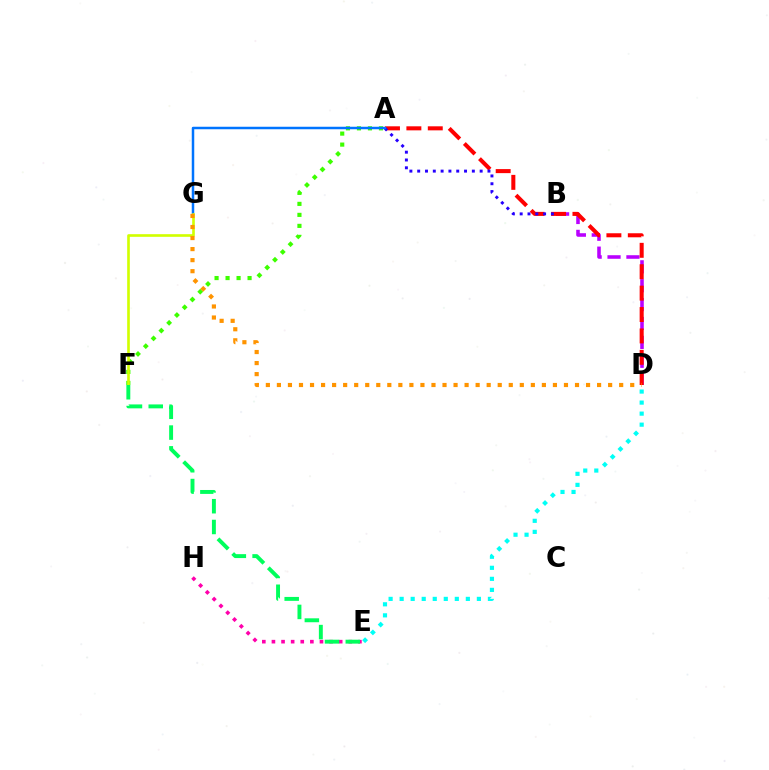{('B', 'D'): [{'color': '#b900ff', 'line_style': 'dashed', 'thickness': 2.57}], ('A', 'D'): [{'color': '#ff0000', 'line_style': 'dashed', 'thickness': 2.91}], ('A', 'F'): [{'color': '#3dff00', 'line_style': 'dotted', 'thickness': 2.99}], ('E', 'H'): [{'color': '#ff00ac', 'line_style': 'dotted', 'thickness': 2.61}], ('A', 'B'): [{'color': '#2500ff', 'line_style': 'dotted', 'thickness': 2.12}], ('A', 'G'): [{'color': '#0074ff', 'line_style': 'solid', 'thickness': 1.79}], ('F', 'G'): [{'color': '#d1ff00', 'line_style': 'solid', 'thickness': 1.9}], ('D', 'G'): [{'color': '#ff9400', 'line_style': 'dotted', 'thickness': 3.0}], ('D', 'E'): [{'color': '#00fff6', 'line_style': 'dotted', 'thickness': 3.0}], ('E', 'F'): [{'color': '#00ff5c', 'line_style': 'dashed', 'thickness': 2.82}]}